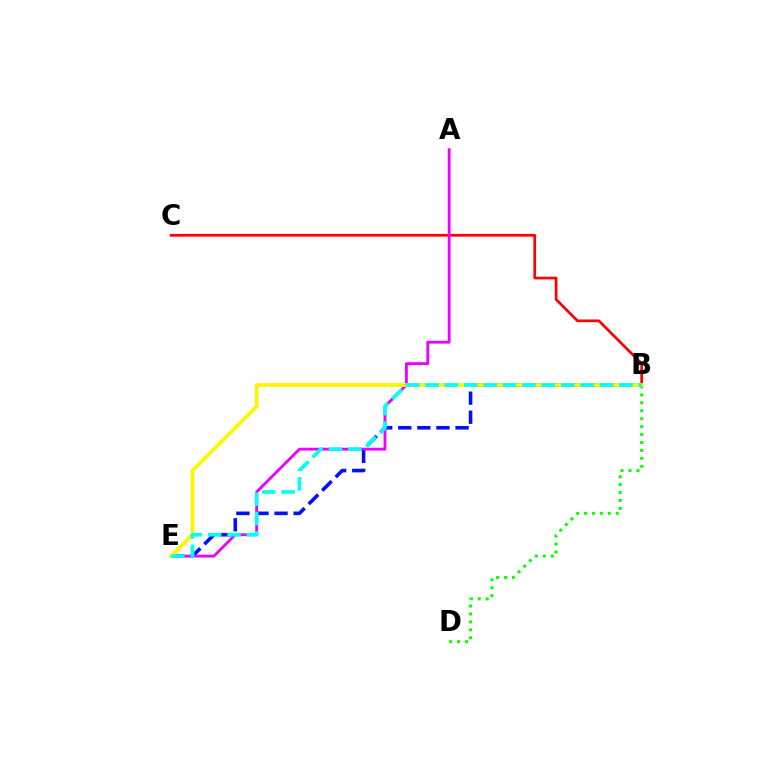{('B', 'E'): [{'color': '#0010ff', 'line_style': 'dashed', 'thickness': 2.59}, {'color': '#fcf500', 'line_style': 'solid', 'thickness': 2.72}, {'color': '#00fff6', 'line_style': 'dashed', 'thickness': 2.63}], ('B', 'C'): [{'color': '#ff0000', 'line_style': 'solid', 'thickness': 1.95}], ('A', 'E'): [{'color': '#ee00ff', 'line_style': 'solid', 'thickness': 2.04}], ('B', 'D'): [{'color': '#08ff00', 'line_style': 'dotted', 'thickness': 2.16}]}